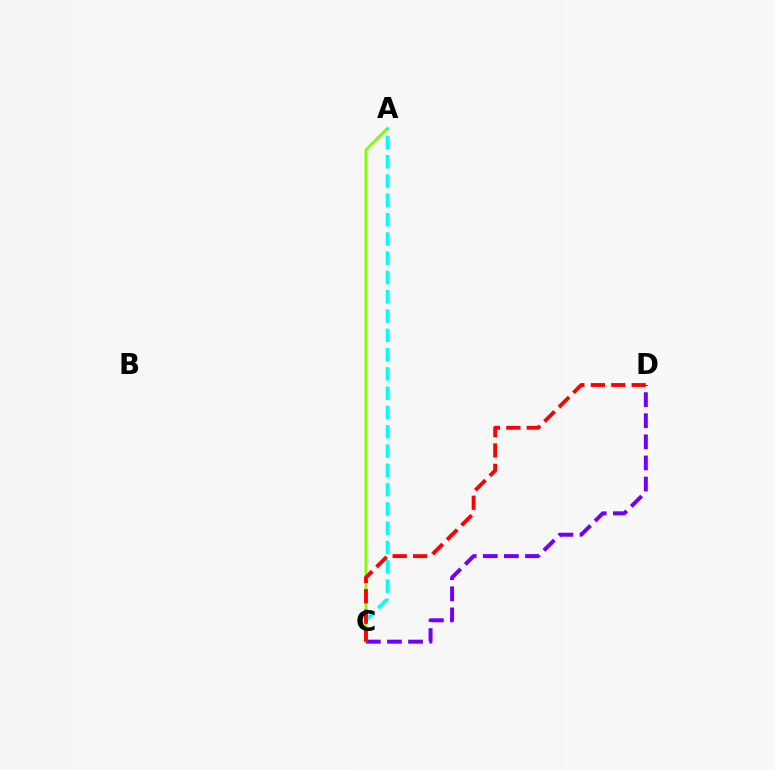{('A', 'C'): [{'color': '#84ff00', 'line_style': 'solid', 'thickness': 2.05}, {'color': '#00fff6', 'line_style': 'dashed', 'thickness': 2.62}], ('C', 'D'): [{'color': '#7200ff', 'line_style': 'dashed', 'thickness': 2.87}, {'color': '#ff0000', 'line_style': 'dashed', 'thickness': 2.78}]}